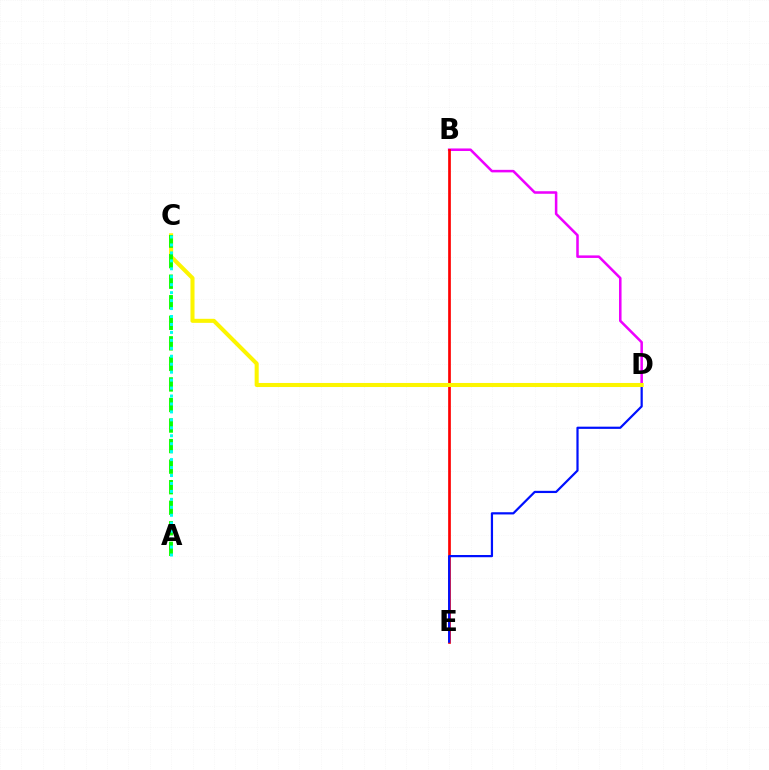{('B', 'D'): [{'color': '#ee00ff', 'line_style': 'solid', 'thickness': 1.83}], ('B', 'E'): [{'color': '#ff0000', 'line_style': 'solid', 'thickness': 1.94}], ('D', 'E'): [{'color': '#0010ff', 'line_style': 'solid', 'thickness': 1.59}], ('C', 'D'): [{'color': '#fcf500', 'line_style': 'solid', 'thickness': 2.91}], ('A', 'C'): [{'color': '#08ff00', 'line_style': 'dashed', 'thickness': 2.79}, {'color': '#00fff6', 'line_style': 'dotted', 'thickness': 2.16}]}